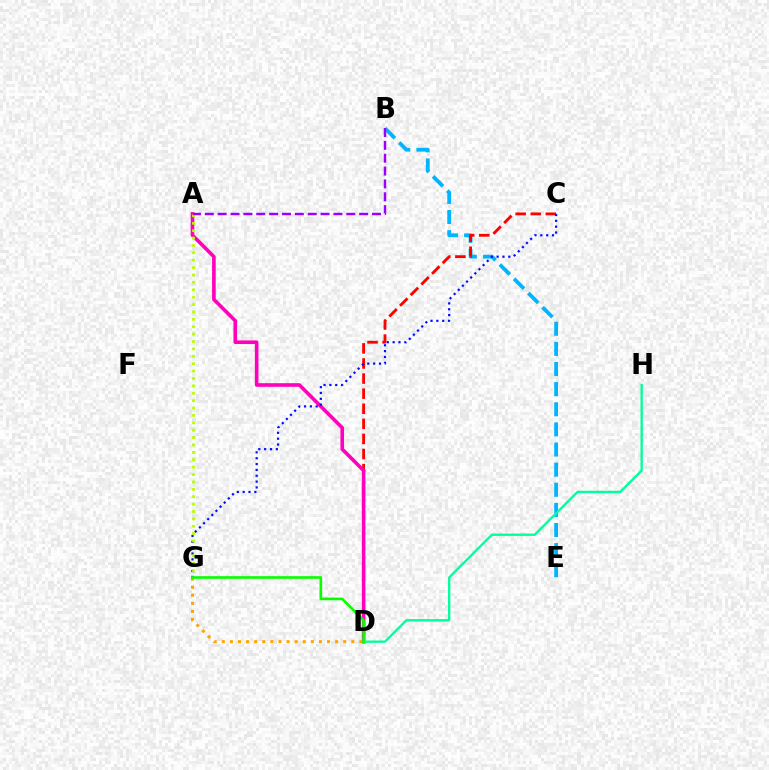{('B', 'E'): [{'color': '#00b5ff', 'line_style': 'dashed', 'thickness': 2.73}], ('C', 'D'): [{'color': '#ff0000', 'line_style': 'dashed', 'thickness': 2.05}], ('A', 'D'): [{'color': '#ff00bd', 'line_style': 'solid', 'thickness': 2.6}], ('D', 'H'): [{'color': '#00ff9d', 'line_style': 'solid', 'thickness': 1.7}], ('C', 'G'): [{'color': '#0010ff', 'line_style': 'dotted', 'thickness': 1.59}], ('A', 'G'): [{'color': '#b3ff00', 'line_style': 'dotted', 'thickness': 2.01}], ('D', 'G'): [{'color': '#ffa500', 'line_style': 'dotted', 'thickness': 2.2}, {'color': '#08ff00', 'line_style': 'solid', 'thickness': 1.9}], ('A', 'B'): [{'color': '#9b00ff', 'line_style': 'dashed', 'thickness': 1.75}]}